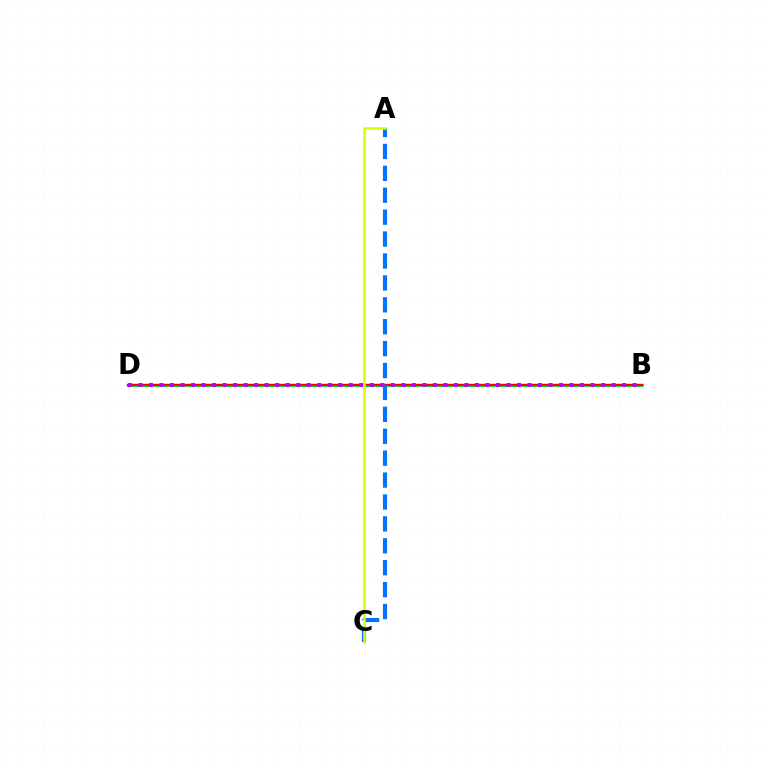{('B', 'D'): [{'color': '#00ff5c', 'line_style': 'solid', 'thickness': 2.29}, {'color': '#ff0000', 'line_style': 'solid', 'thickness': 1.69}, {'color': '#b900ff', 'line_style': 'dotted', 'thickness': 2.86}], ('A', 'C'): [{'color': '#0074ff', 'line_style': 'dashed', 'thickness': 2.98}, {'color': '#d1ff00', 'line_style': 'solid', 'thickness': 1.84}]}